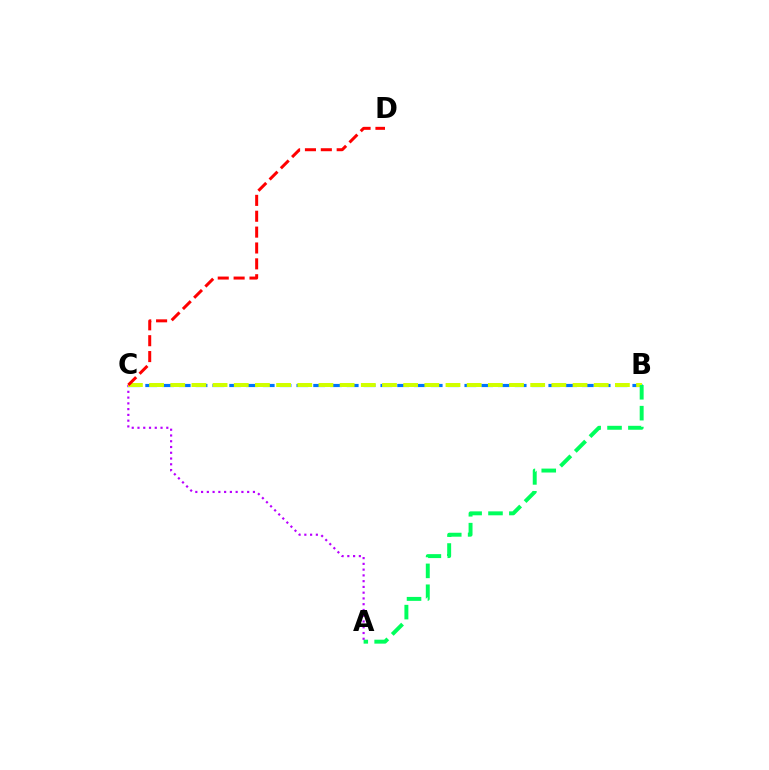{('A', 'C'): [{'color': '#b900ff', 'line_style': 'dotted', 'thickness': 1.57}], ('B', 'C'): [{'color': '#0074ff', 'line_style': 'dashed', 'thickness': 2.28}, {'color': '#d1ff00', 'line_style': 'dashed', 'thickness': 2.88}], ('C', 'D'): [{'color': '#ff0000', 'line_style': 'dashed', 'thickness': 2.16}], ('A', 'B'): [{'color': '#00ff5c', 'line_style': 'dashed', 'thickness': 2.84}]}